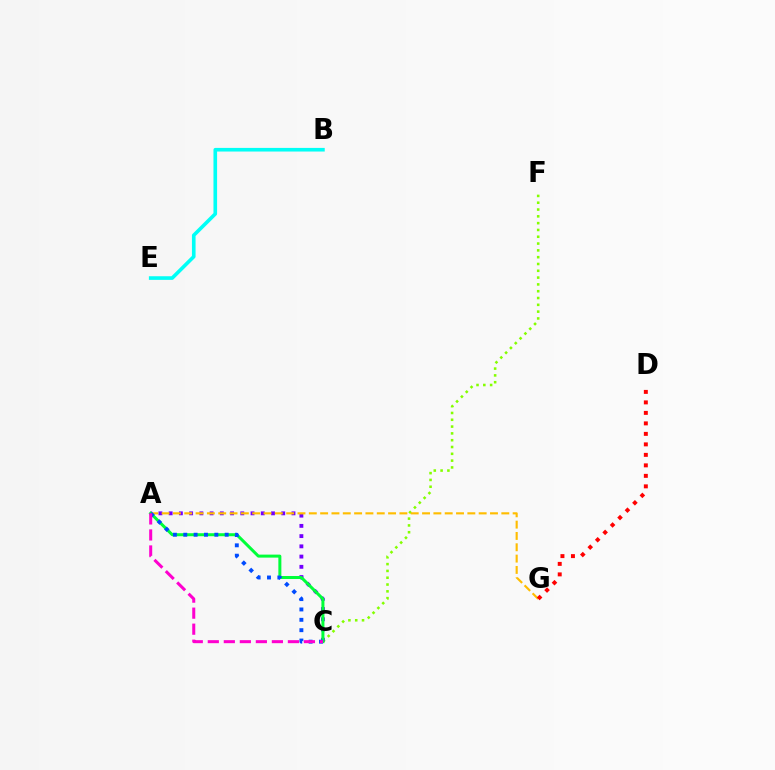{('C', 'F'): [{'color': '#84ff00', 'line_style': 'dotted', 'thickness': 1.85}], ('A', 'C'): [{'color': '#7200ff', 'line_style': 'dotted', 'thickness': 2.78}, {'color': '#00ff39', 'line_style': 'solid', 'thickness': 2.16}, {'color': '#004bff', 'line_style': 'dotted', 'thickness': 2.81}, {'color': '#ff00cf', 'line_style': 'dashed', 'thickness': 2.18}], ('A', 'G'): [{'color': '#ffbd00', 'line_style': 'dashed', 'thickness': 1.54}], ('D', 'G'): [{'color': '#ff0000', 'line_style': 'dotted', 'thickness': 2.85}], ('B', 'E'): [{'color': '#00fff6', 'line_style': 'solid', 'thickness': 2.61}]}